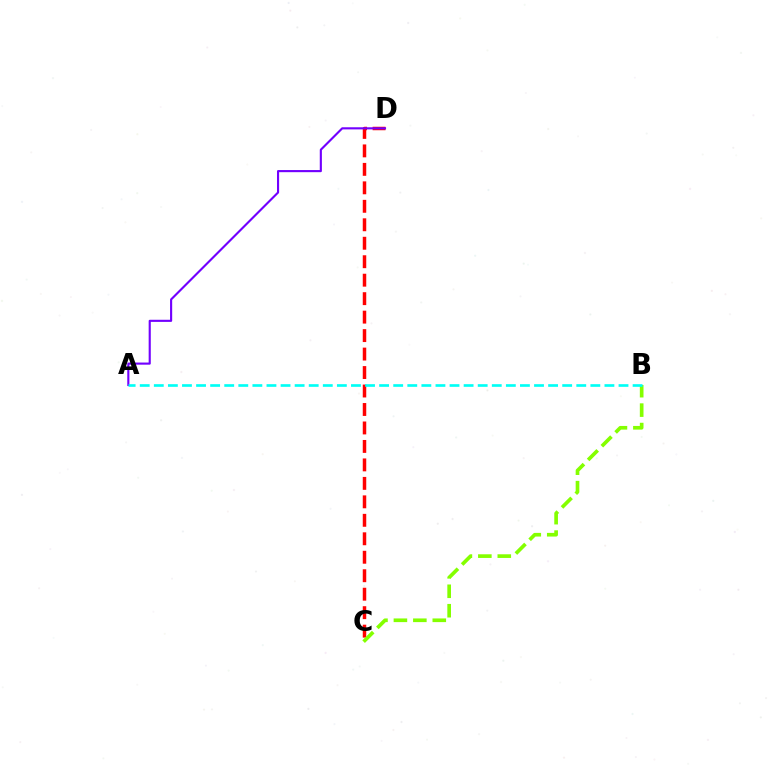{('C', 'D'): [{'color': '#ff0000', 'line_style': 'dashed', 'thickness': 2.51}], ('A', 'D'): [{'color': '#7200ff', 'line_style': 'solid', 'thickness': 1.53}], ('B', 'C'): [{'color': '#84ff00', 'line_style': 'dashed', 'thickness': 2.64}], ('A', 'B'): [{'color': '#00fff6', 'line_style': 'dashed', 'thickness': 1.91}]}